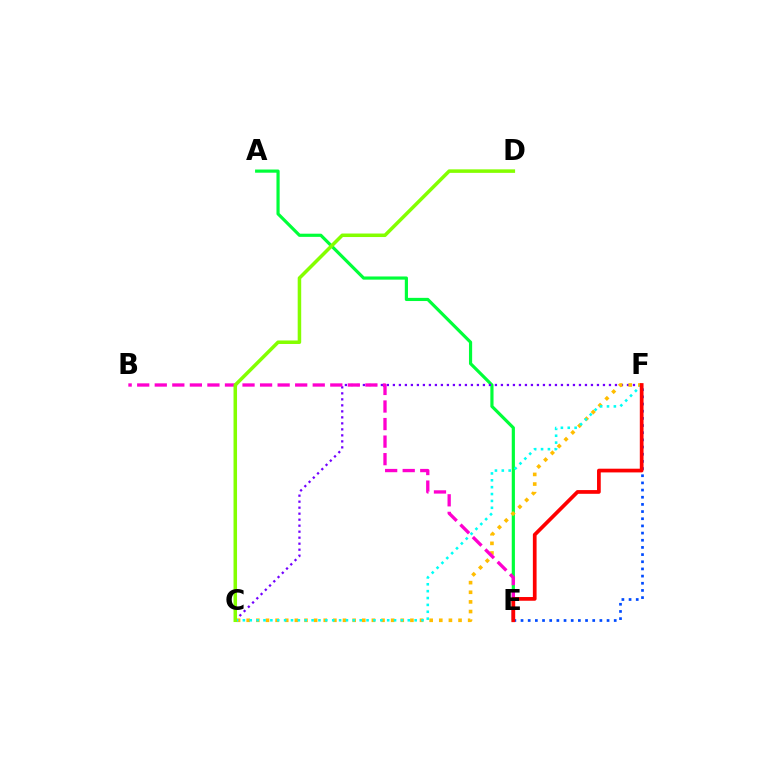{('A', 'E'): [{'color': '#00ff39', 'line_style': 'solid', 'thickness': 2.28}], ('C', 'F'): [{'color': '#7200ff', 'line_style': 'dotted', 'thickness': 1.63}, {'color': '#ffbd00', 'line_style': 'dotted', 'thickness': 2.62}, {'color': '#00fff6', 'line_style': 'dotted', 'thickness': 1.87}], ('E', 'F'): [{'color': '#004bff', 'line_style': 'dotted', 'thickness': 1.95}, {'color': '#ff0000', 'line_style': 'solid', 'thickness': 2.68}], ('B', 'E'): [{'color': '#ff00cf', 'line_style': 'dashed', 'thickness': 2.38}], ('C', 'D'): [{'color': '#84ff00', 'line_style': 'solid', 'thickness': 2.53}]}